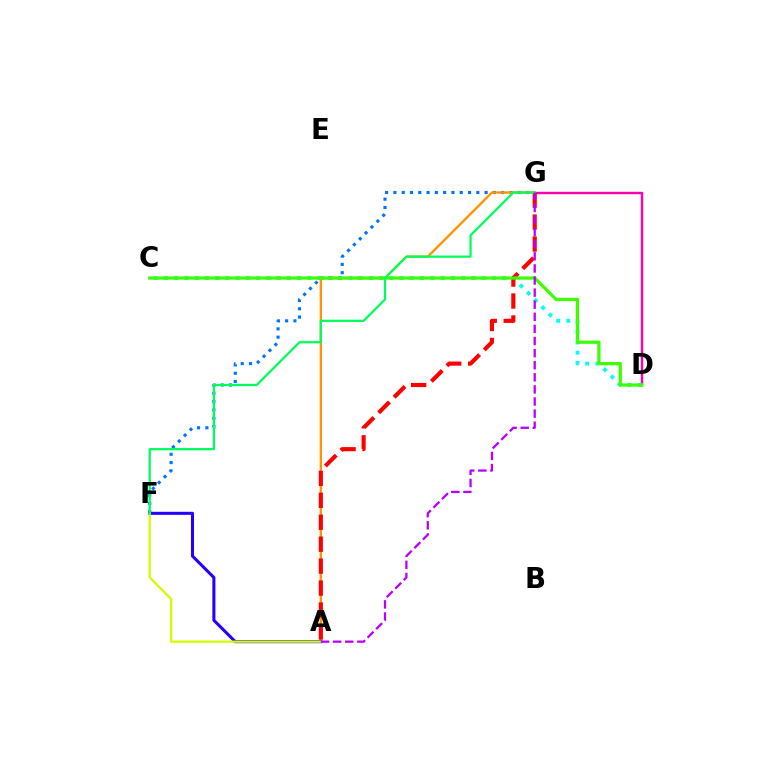{('D', 'G'): [{'color': '#ff00ac', 'line_style': 'solid', 'thickness': 1.73}], ('C', 'D'): [{'color': '#00fff6', 'line_style': 'dotted', 'thickness': 2.78}, {'color': '#3dff00', 'line_style': 'solid', 'thickness': 2.34}], ('F', 'G'): [{'color': '#0074ff', 'line_style': 'dotted', 'thickness': 2.25}, {'color': '#00ff5c', 'line_style': 'solid', 'thickness': 1.63}], ('A', 'G'): [{'color': '#ff9400', 'line_style': 'solid', 'thickness': 1.7}, {'color': '#ff0000', 'line_style': 'dashed', 'thickness': 2.98}, {'color': '#b900ff', 'line_style': 'dashed', 'thickness': 1.64}], ('A', 'F'): [{'color': '#2500ff', 'line_style': 'solid', 'thickness': 2.19}, {'color': '#d1ff00', 'line_style': 'solid', 'thickness': 1.66}]}